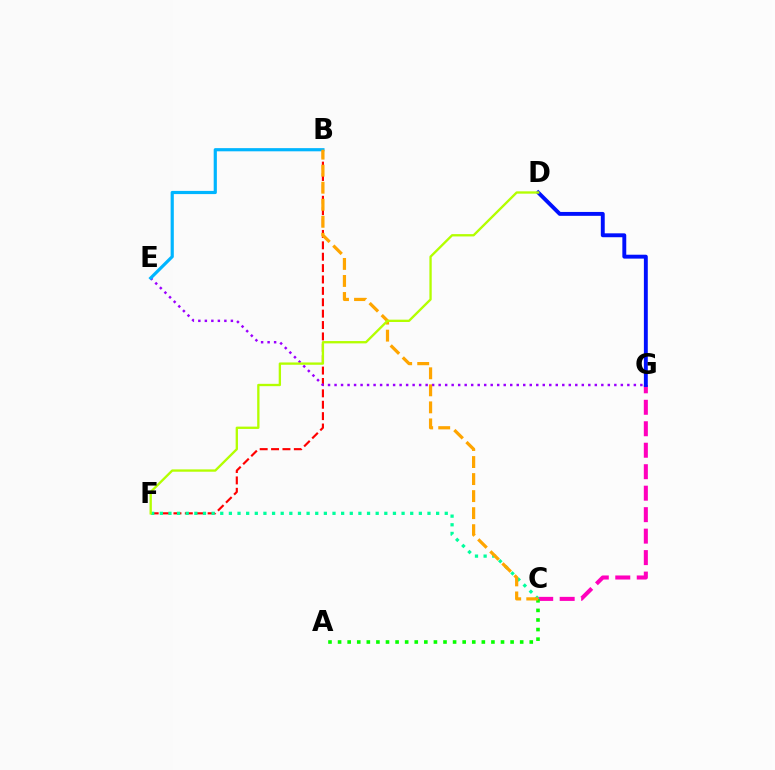{('C', 'G'): [{'color': '#ff00bd', 'line_style': 'dashed', 'thickness': 2.92}], ('A', 'C'): [{'color': '#08ff00', 'line_style': 'dotted', 'thickness': 2.6}], ('B', 'F'): [{'color': '#ff0000', 'line_style': 'dashed', 'thickness': 1.55}], ('C', 'F'): [{'color': '#00ff9d', 'line_style': 'dotted', 'thickness': 2.35}], ('D', 'G'): [{'color': '#0010ff', 'line_style': 'solid', 'thickness': 2.81}], ('E', 'G'): [{'color': '#9b00ff', 'line_style': 'dotted', 'thickness': 1.77}], ('B', 'E'): [{'color': '#00b5ff', 'line_style': 'solid', 'thickness': 2.29}], ('B', 'C'): [{'color': '#ffa500', 'line_style': 'dashed', 'thickness': 2.31}], ('D', 'F'): [{'color': '#b3ff00', 'line_style': 'solid', 'thickness': 1.68}]}